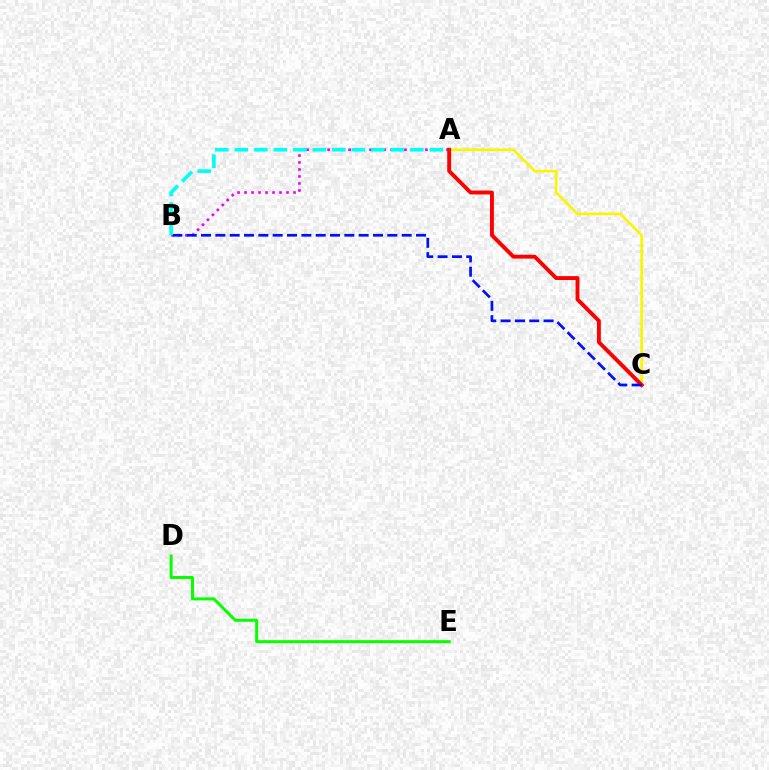{('A', 'B'): [{'color': '#ee00ff', 'line_style': 'dotted', 'thickness': 1.9}, {'color': '#00fff6', 'line_style': 'dashed', 'thickness': 2.65}], ('A', 'C'): [{'color': '#fcf500', 'line_style': 'solid', 'thickness': 1.94}, {'color': '#ff0000', 'line_style': 'solid', 'thickness': 2.8}], ('D', 'E'): [{'color': '#08ff00', 'line_style': 'solid', 'thickness': 2.15}], ('B', 'C'): [{'color': '#0010ff', 'line_style': 'dashed', 'thickness': 1.95}]}